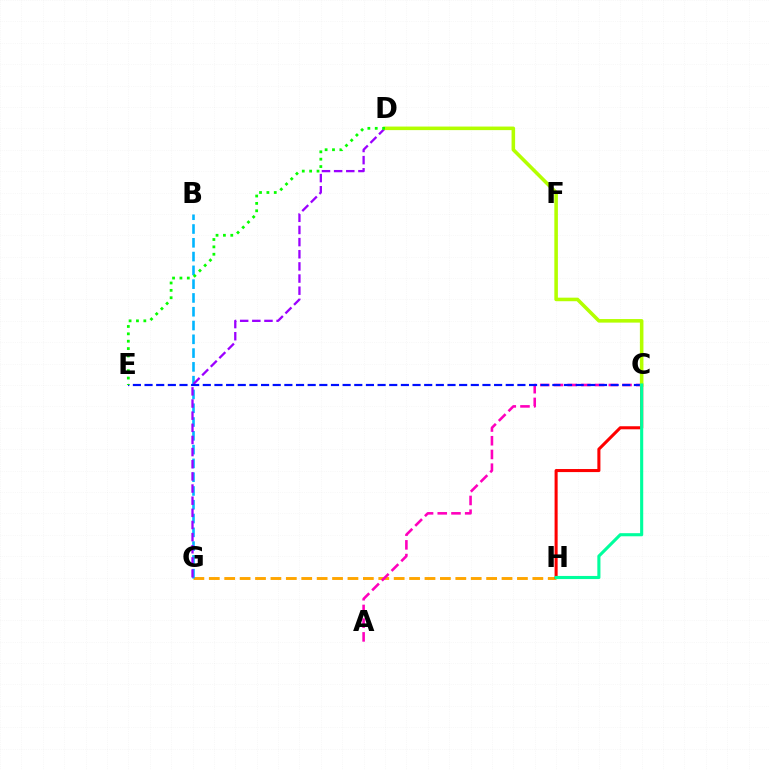{('G', 'H'): [{'color': '#ffa500', 'line_style': 'dashed', 'thickness': 2.09}], ('C', 'H'): [{'color': '#ff0000', 'line_style': 'solid', 'thickness': 2.2}, {'color': '#00ff9d', 'line_style': 'solid', 'thickness': 2.24}], ('B', 'G'): [{'color': '#00b5ff', 'line_style': 'dashed', 'thickness': 1.87}], ('D', 'G'): [{'color': '#9b00ff', 'line_style': 'dashed', 'thickness': 1.65}], ('A', 'C'): [{'color': '#ff00bd', 'line_style': 'dashed', 'thickness': 1.86}], ('C', 'E'): [{'color': '#0010ff', 'line_style': 'dashed', 'thickness': 1.58}], ('C', 'D'): [{'color': '#b3ff00', 'line_style': 'solid', 'thickness': 2.56}], ('D', 'E'): [{'color': '#08ff00', 'line_style': 'dotted', 'thickness': 2.0}]}